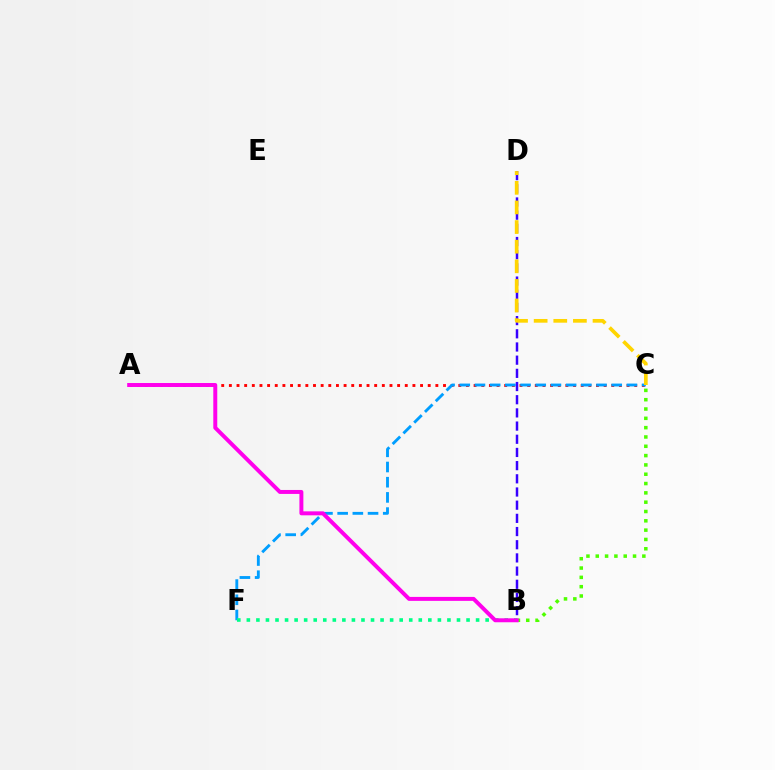{('B', 'C'): [{'color': '#4fff00', 'line_style': 'dotted', 'thickness': 2.53}], ('A', 'C'): [{'color': '#ff0000', 'line_style': 'dotted', 'thickness': 2.08}], ('C', 'F'): [{'color': '#009eff', 'line_style': 'dashed', 'thickness': 2.06}], ('B', 'D'): [{'color': '#3700ff', 'line_style': 'dashed', 'thickness': 1.79}], ('C', 'D'): [{'color': '#ffd500', 'line_style': 'dashed', 'thickness': 2.67}], ('B', 'F'): [{'color': '#00ff86', 'line_style': 'dotted', 'thickness': 2.6}], ('A', 'B'): [{'color': '#ff00ed', 'line_style': 'solid', 'thickness': 2.85}]}